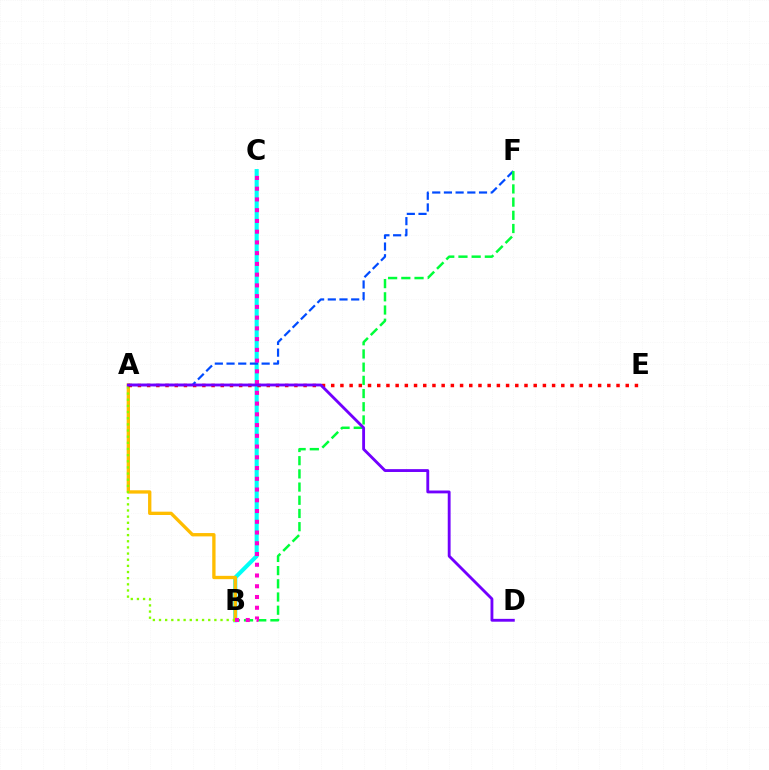{('B', 'C'): [{'color': '#00fff6', 'line_style': 'solid', 'thickness': 2.95}, {'color': '#ff00cf', 'line_style': 'dotted', 'thickness': 2.92}], ('A', 'B'): [{'color': '#ffbd00', 'line_style': 'solid', 'thickness': 2.39}, {'color': '#84ff00', 'line_style': 'dotted', 'thickness': 1.67}], ('A', 'E'): [{'color': '#ff0000', 'line_style': 'dotted', 'thickness': 2.5}], ('A', 'F'): [{'color': '#004bff', 'line_style': 'dashed', 'thickness': 1.59}], ('B', 'F'): [{'color': '#00ff39', 'line_style': 'dashed', 'thickness': 1.79}], ('A', 'D'): [{'color': '#7200ff', 'line_style': 'solid', 'thickness': 2.05}]}